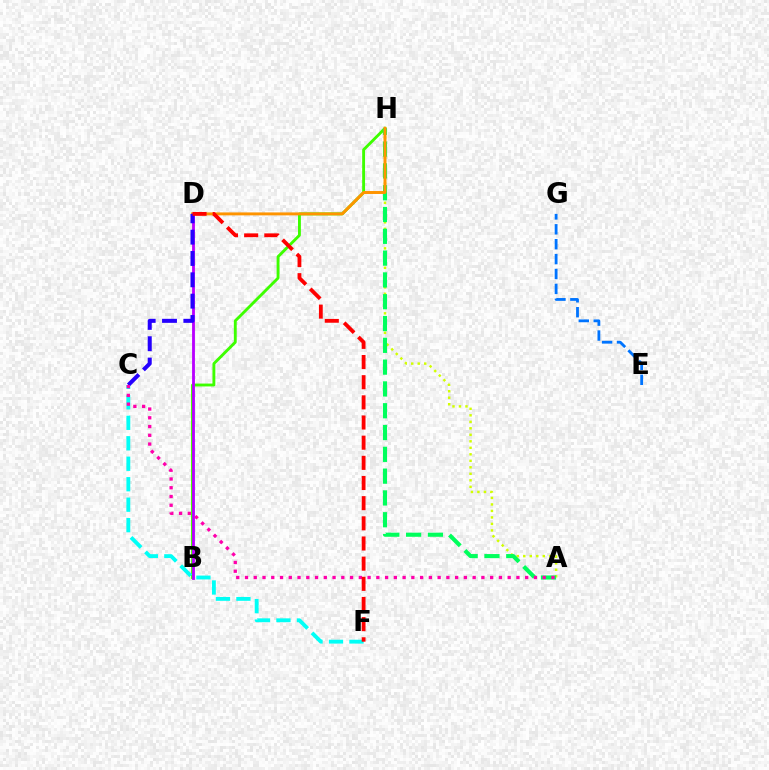{('A', 'H'): [{'color': '#d1ff00', 'line_style': 'dotted', 'thickness': 1.77}, {'color': '#00ff5c', 'line_style': 'dashed', 'thickness': 2.96}], ('B', 'H'): [{'color': '#3dff00', 'line_style': 'solid', 'thickness': 2.07}], ('D', 'H'): [{'color': '#ff9400', 'line_style': 'solid', 'thickness': 2.12}], ('B', 'D'): [{'color': '#b900ff', 'line_style': 'solid', 'thickness': 2.04}], ('C', 'F'): [{'color': '#00fff6', 'line_style': 'dashed', 'thickness': 2.78}], ('C', 'D'): [{'color': '#2500ff', 'line_style': 'dashed', 'thickness': 2.9}], ('A', 'C'): [{'color': '#ff00ac', 'line_style': 'dotted', 'thickness': 2.38}], ('E', 'G'): [{'color': '#0074ff', 'line_style': 'dashed', 'thickness': 2.02}], ('D', 'F'): [{'color': '#ff0000', 'line_style': 'dashed', 'thickness': 2.74}]}